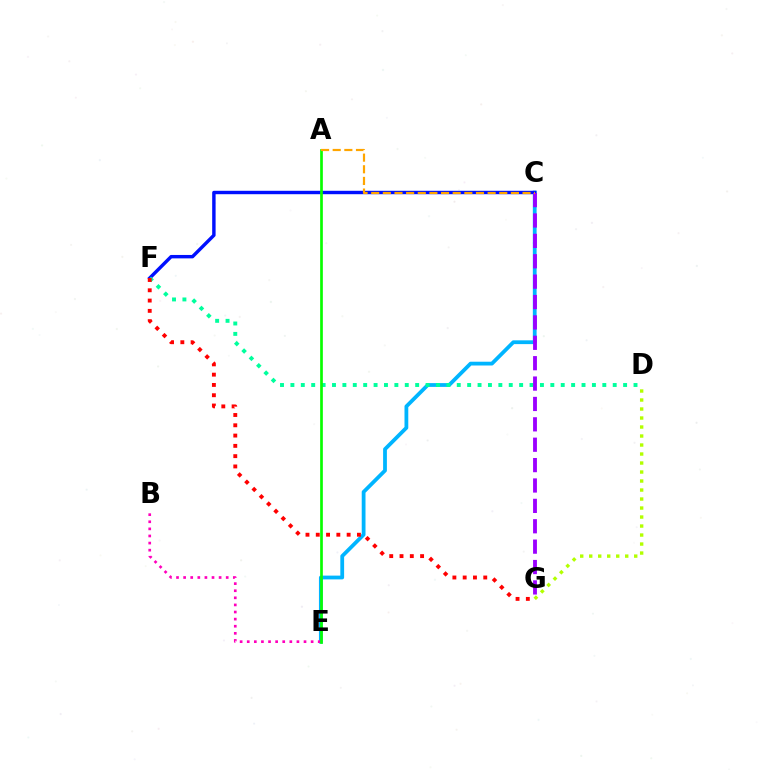{('C', 'E'): [{'color': '#00b5ff', 'line_style': 'solid', 'thickness': 2.73}], ('C', 'F'): [{'color': '#0010ff', 'line_style': 'solid', 'thickness': 2.46}], ('B', 'E'): [{'color': '#ff00bd', 'line_style': 'dotted', 'thickness': 1.93}], ('D', 'F'): [{'color': '#00ff9d', 'line_style': 'dotted', 'thickness': 2.82}], ('F', 'G'): [{'color': '#ff0000', 'line_style': 'dotted', 'thickness': 2.8}], ('A', 'E'): [{'color': '#08ff00', 'line_style': 'solid', 'thickness': 1.93}], ('C', 'G'): [{'color': '#9b00ff', 'line_style': 'dashed', 'thickness': 2.77}], ('A', 'C'): [{'color': '#ffa500', 'line_style': 'dashed', 'thickness': 1.58}], ('D', 'G'): [{'color': '#b3ff00', 'line_style': 'dotted', 'thickness': 2.45}]}